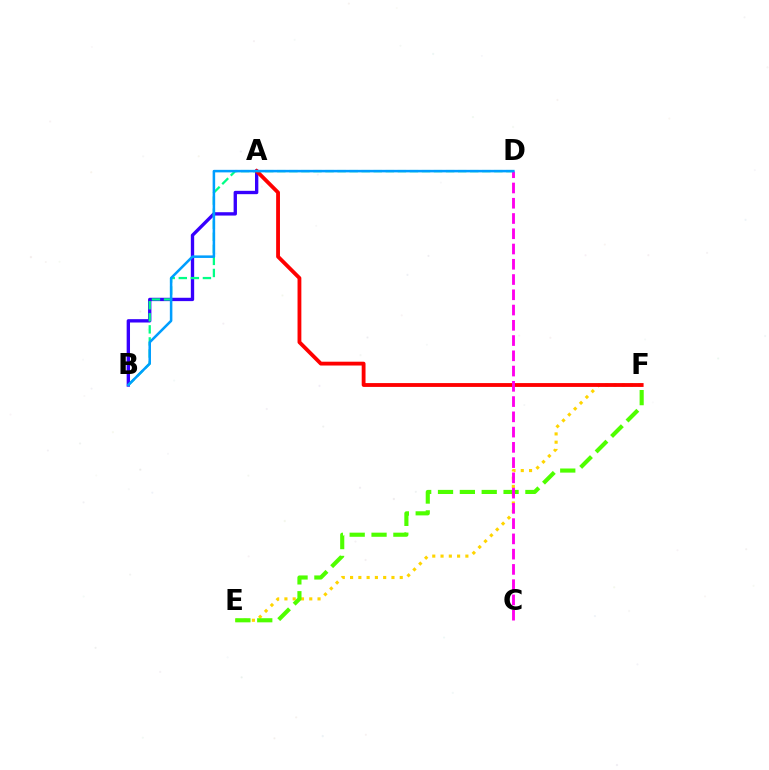{('A', 'B'): [{'color': '#3700ff', 'line_style': 'solid', 'thickness': 2.41}], ('B', 'D'): [{'color': '#00ff86', 'line_style': 'dashed', 'thickness': 1.64}, {'color': '#009eff', 'line_style': 'solid', 'thickness': 1.83}], ('E', 'F'): [{'color': '#ffd500', 'line_style': 'dotted', 'thickness': 2.25}, {'color': '#4fff00', 'line_style': 'dashed', 'thickness': 2.97}], ('A', 'F'): [{'color': '#ff0000', 'line_style': 'solid', 'thickness': 2.75}], ('C', 'D'): [{'color': '#ff00ed', 'line_style': 'dashed', 'thickness': 2.07}]}